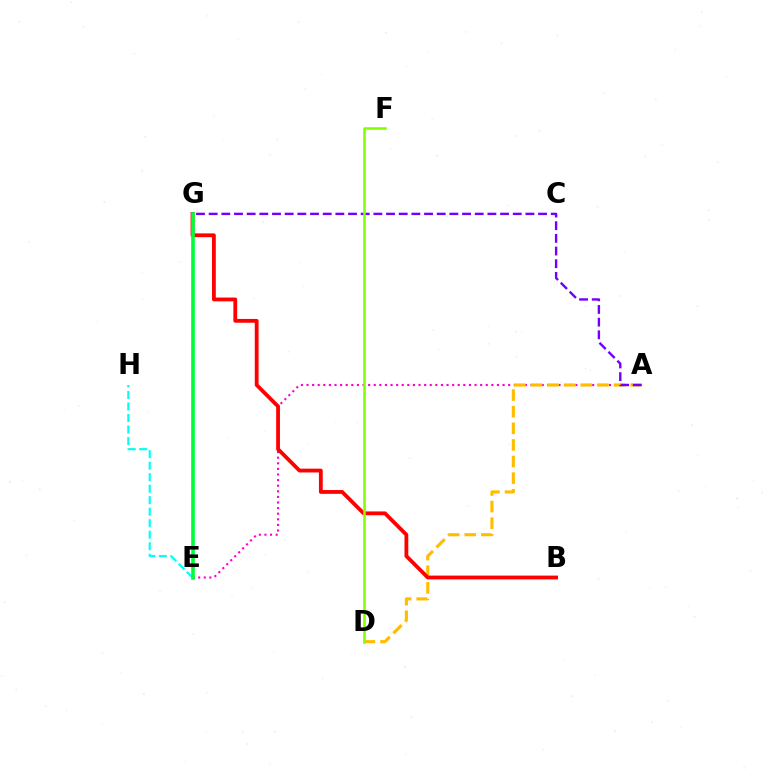{('A', 'E'): [{'color': '#ff00cf', 'line_style': 'dotted', 'thickness': 1.52}], ('E', 'G'): [{'color': '#004bff', 'line_style': 'dotted', 'thickness': 1.53}, {'color': '#00ff39', 'line_style': 'solid', 'thickness': 2.61}], ('A', 'D'): [{'color': '#ffbd00', 'line_style': 'dashed', 'thickness': 2.26}], ('B', 'G'): [{'color': '#ff0000', 'line_style': 'solid', 'thickness': 2.74}], ('A', 'G'): [{'color': '#7200ff', 'line_style': 'dashed', 'thickness': 1.72}], ('E', 'H'): [{'color': '#00fff6', 'line_style': 'dashed', 'thickness': 1.56}], ('D', 'F'): [{'color': '#84ff00', 'line_style': 'solid', 'thickness': 1.86}]}